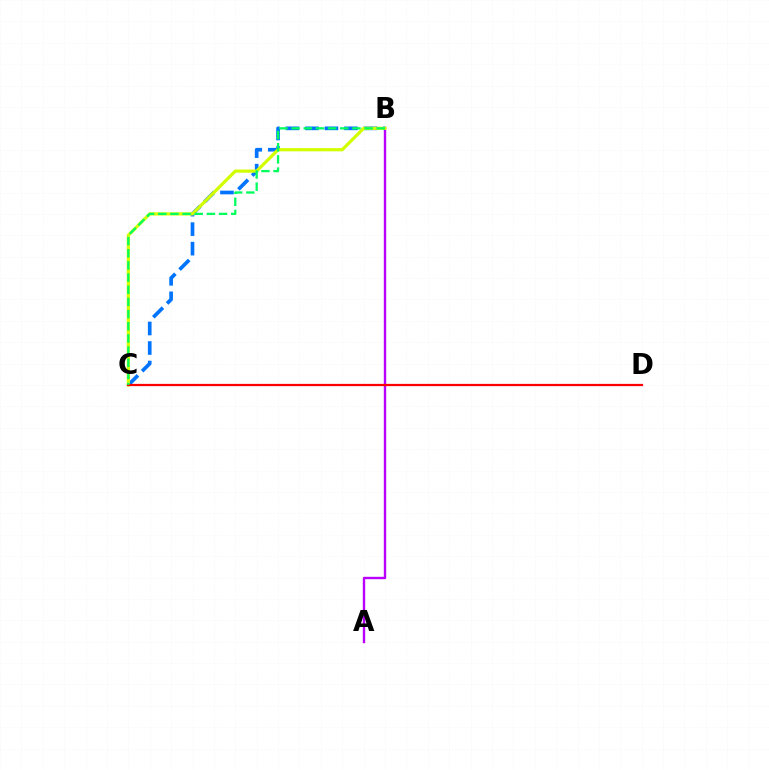{('A', 'B'): [{'color': '#b900ff', 'line_style': 'solid', 'thickness': 1.71}], ('B', 'C'): [{'color': '#0074ff', 'line_style': 'dashed', 'thickness': 2.65}, {'color': '#d1ff00', 'line_style': 'solid', 'thickness': 2.31}, {'color': '#00ff5c', 'line_style': 'dashed', 'thickness': 1.65}], ('C', 'D'): [{'color': '#ff0000', 'line_style': 'solid', 'thickness': 1.62}]}